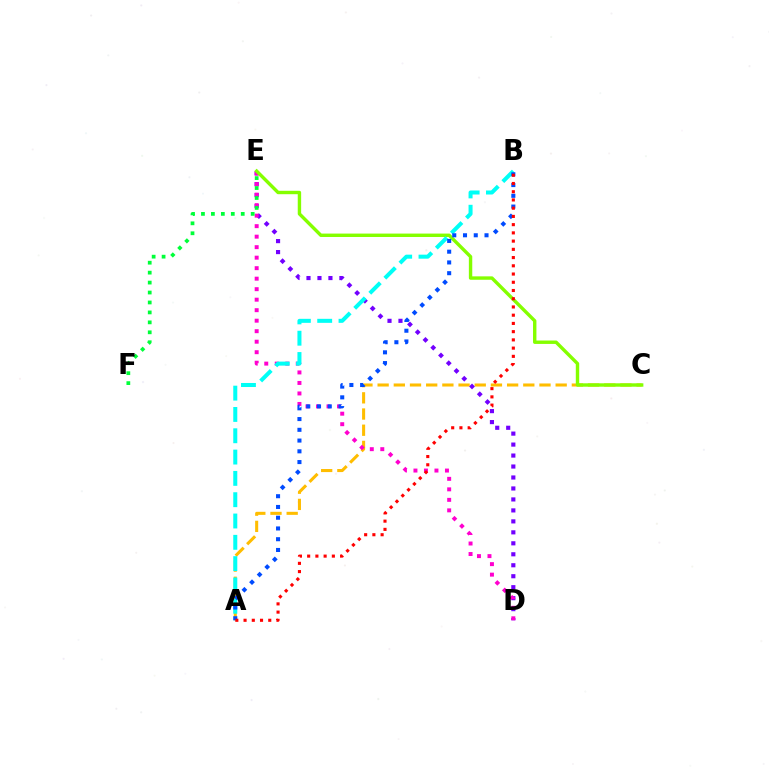{('A', 'C'): [{'color': '#ffbd00', 'line_style': 'dashed', 'thickness': 2.2}], ('D', 'E'): [{'color': '#7200ff', 'line_style': 'dotted', 'thickness': 2.98}, {'color': '#ff00cf', 'line_style': 'dotted', 'thickness': 2.85}], ('C', 'E'): [{'color': '#84ff00', 'line_style': 'solid', 'thickness': 2.45}], ('A', 'B'): [{'color': '#00fff6', 'line_style': 'dashed', 'thickness': 2.9}, {'color': '#004bff', 'line_style': 'dotted', 'thickness': 2.92}, {'color': '#ff0000', 'line_style': 'dotted', 'thickness': 2.24}], ('E', 'F'): [{'color': '#00ff39', 'line_style': 'dotted', 'thickness': 2.7}]}